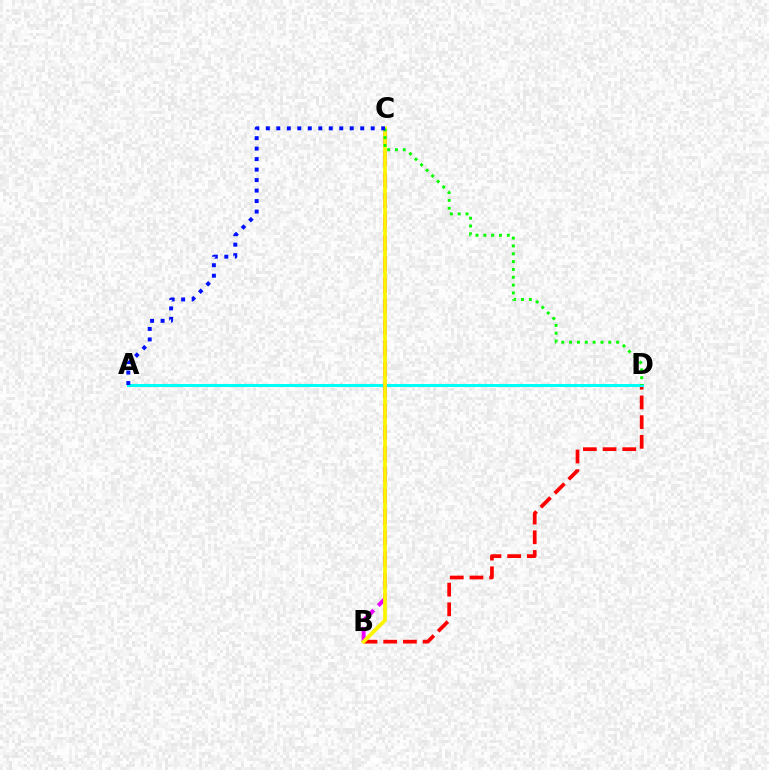{('B', 'D'): [{'color': '#ff0000', 'line_style': 'dashed', 'thickness': 2.68}], ('A', 'D'): [{'color': '#00fff6', 'line_style': 'solid', 'thickness': 2.19}], ('B', 'C'): [{'color': '#ee00ff', 'line_style': 'dashed', 'thickness': 2.86}, {'color': '#fcf500', 'line_style': 'solid', 'thickness': 2.7}], ('C', 'D'): [{'color': '#08ff00', 'line_style': 'dotted', 'thickness': 2.13}], ('A', 'C'): [{'color': '#0010ff', 'line_style': 'dotted', 'thickness': 2.85}]}